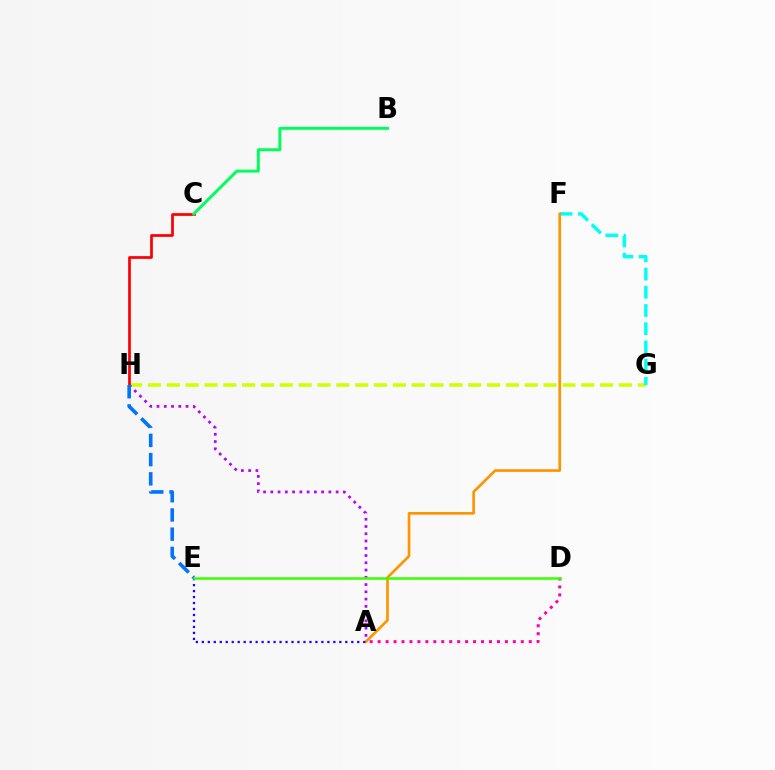{('G', 'H'): [{'color': '#d1ff00', 'line_style': 'dashed', 'thickness': 2.56}], ('F', 'G'): [{'color': '#00fff6', 'line_style': 'dashed', 'thickness': 2.47}], ('C', 'H'): [{'color': '#ff0000', 'line_style': 'solid', 'thickness': 1.96}], ('A', 'H'): [{'color': '#b900ff', 'line_style': 'dotted', 'thickness': 1.97}], ('A', 'D'): [{'color': '#ff00ac', 'line_style': 'dotted', 'thickness': 2.16}], ('A', 'F'): [{'color': '#ff9400', 'line_style': 'solid', 'thickness': 1.93}], ('A', 'E'): [{'color': '#2500ff', 'line_style': 'dotted', 'thickness': 1.62}], ('D', 'E'): [{'color': '#3dff00', 'line_style': 'solid', 'thickness': 1.83}], ('B', 'C'): [{'color': '#00ff5c', 'line_style': 'solid', 'thickness': 2.14}], ('E', 'H'): [{'color': '#0074ff', 'line_style': 'dashed', 'thickness': 2.61}]}